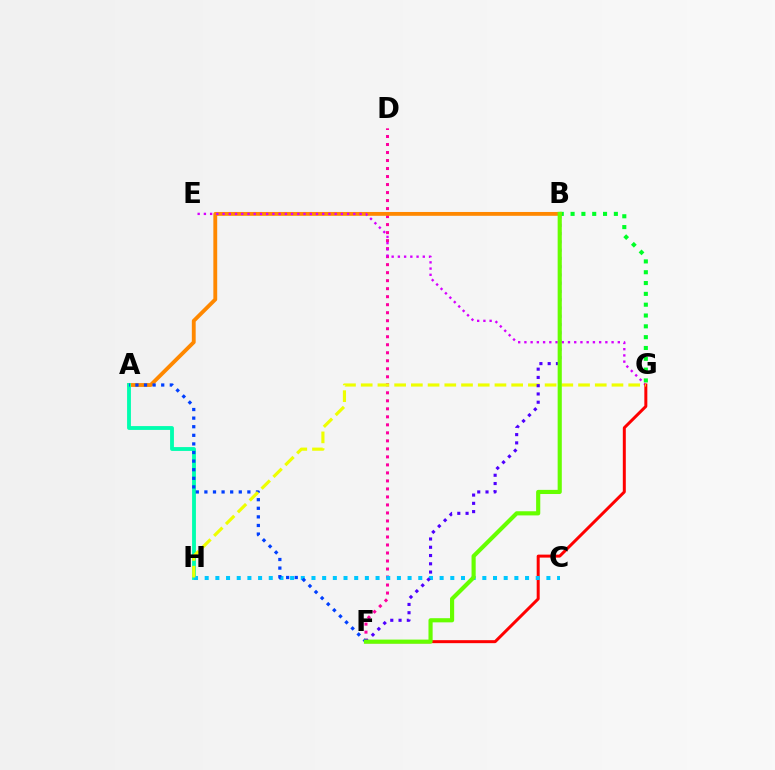{('B', 'G'): [{'color': '#00ff27', 'line_style': 'dotted', 'thickness': 2.94}], ('D', 'F'): [{'color': '#ff00a0', 'line_style': 'dotted', 'thickness': 2.18}], ('A', 'B'): [{'color': '#ff8800', 'line_style': 'solid', 'thickness': 2.77}], ('E', 'G'): [{'color': '#d600ff', 'line_style': 'dotted', 'thickness': 1.69}], ('F', 'G'): [{'color': '#ff0000', 'line_style': 'solid', 'thickness': 2.15}], ('A', 'H'): [{'color': '#00ffaf', 'line_style': 'solid', 'thickness': 2.76}], ('C', 'H'): [{'color': '#00c7ff', 'line_style': 'dotted', 'thickness': 2.9}], ('A', 'F'): [{'color': '#003fff', 'line_style': 'dotted', 'thickness': 2.34}], ('G', 'H'): [{'color': '#eeff00', 'line_style': 'dashed', 'thickness': 2.27}], ('B', 'F'): [{'color': '#4f00ff', 'line_style': 'dotted', 'thickness': 2.25}, {'color': '#66ff00', 'line_style': 'solid', 'thickness': 2.99}]}